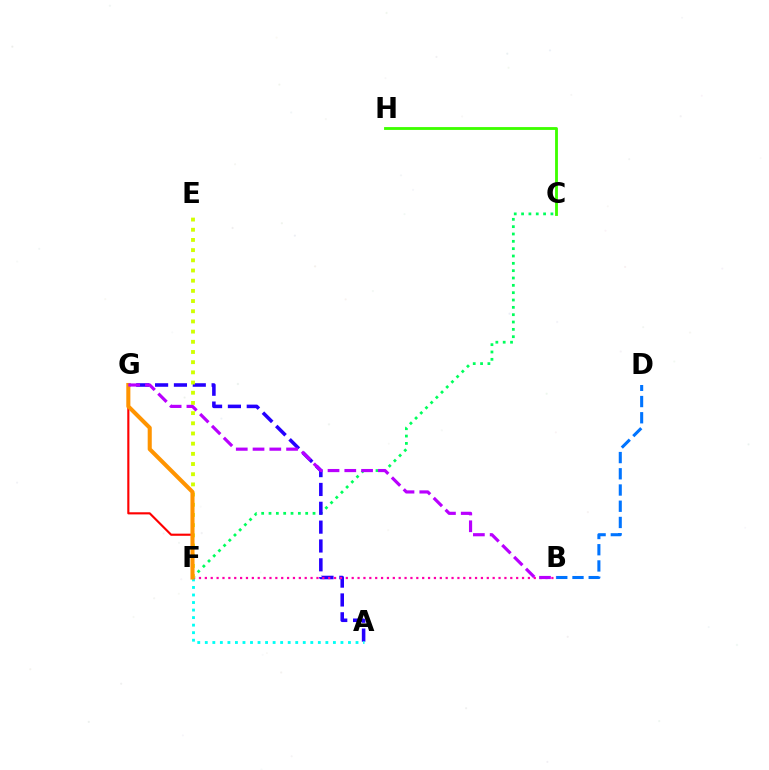{('C', 'F'): [{'color': '#00ff5c', 'line_style': 'dotted', 'thickness': 1.99}], ('A', 'G'): [{'color': '#2500ff', 'line_style': 'dashed', 'thickness': 2.56}], ('B', 'D'): [{'color': '#0074ff', 'line_style': 'dashed', 'thickness': 2.2}], ('F', 'G'): [{'color': '#ff0000', 'line_style': 'solid', 'thickness': 1.54}, {'color': '#ff9400', 'line_style': 'solid', 'thickness': 2.93}], ('B', 'F'): [{'color': '#ff00ac', 'line_style': 'dotted', 'thickness': 1.6}], ('A', 'F'): [{'color': '#00fff6', 'line_style': 'dotted', 'thickness': 2.05}], ('E', 'F'): [{'color': '#d1ff00', 'line_style': 'dotted', 'thickness': 2.77}], ('C', 'H'): [{'color': '#3dff00', 'line_style': 'solid', 'thickness': 2.05}], ('B', 'G'): [{'color': '#b900ff', 'line_style': 'dashed', 'thickness': 2.28}]}